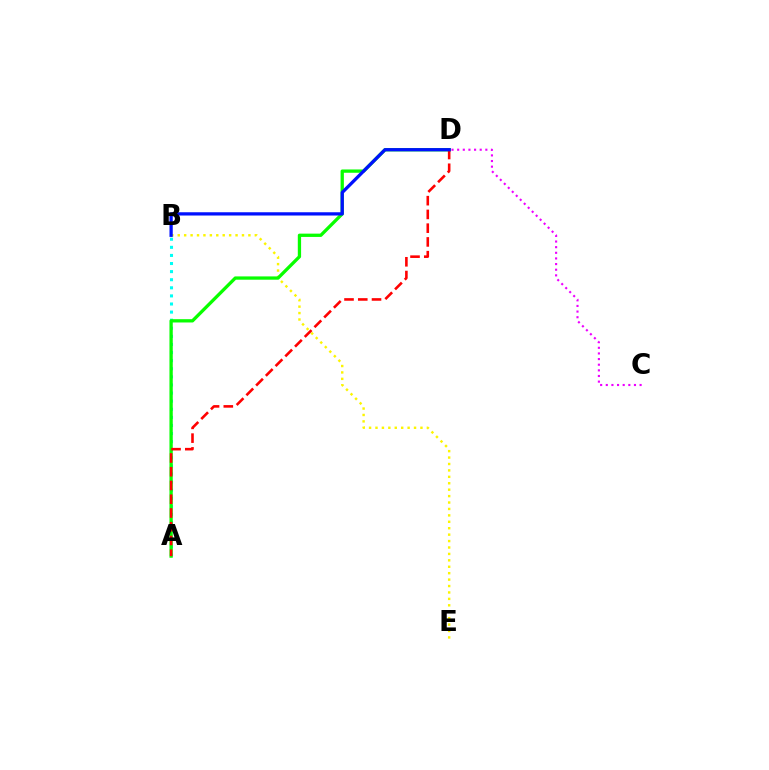{('A', 'B'): [{'color': '#00fff6', 'line_style': 'dotted', 'thickness': 2.2}], ('B', 'E'): [{'color': '#fcf500', 'line_style': 'dotted', 'thickness': 1.75}], ('A', 'D'): [{'color': '#08ff00', 'line_style': 'solid', 'thickness': 2.37}, {'color': '#ff0000', 'line_style': 'dashed', 'thickness': 1.87}], ('C', 'D'): [{'color': '#ee00ff', 'line_style': 'dotted', 'thickness': 1.53}], ('B', 'D'): [{'color': '#0010ff', 'line_style': 'solid', 'thickness': 2.35}]}